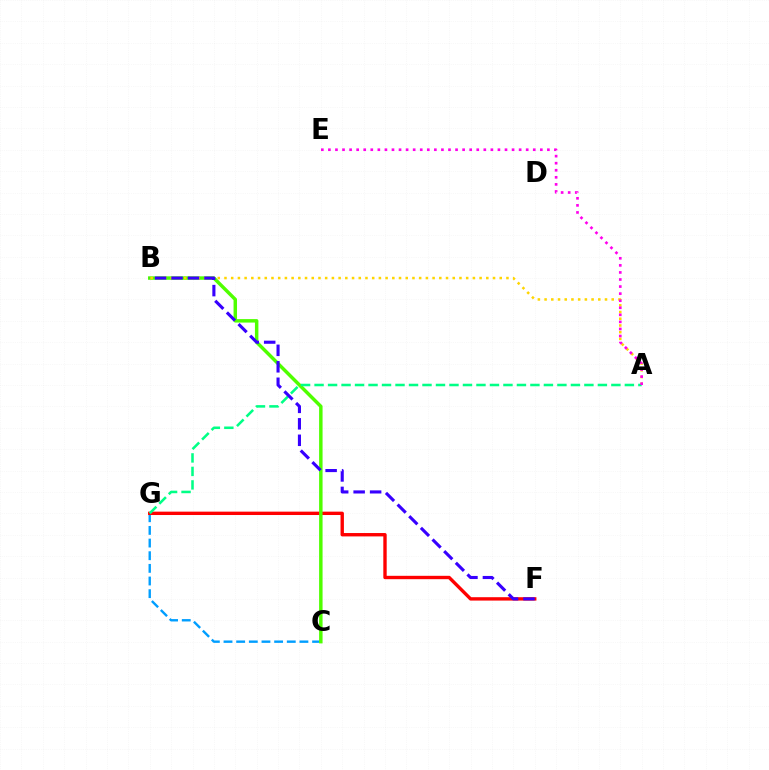{('C', 'G'): [{'color': '#009eff', 'line_style': 'dashed', 'thickness': 1.72}], ('F', 'G'): [{'color': '#ff0000', 'line_style': 'solid', 'thickness': 2.43}], ('B', 'C'): [{'color': '#4fff00', 'line_style': 'solid', 'thickness': 2.49}], ('A', 'B'): [{'color': '#ffd500', 'line_style': 'dotted', 'thickness': 1.82}], ('A', 'G'): [{'color': '#00ff86', 'line_style': 'dashed', 'thickness': 1.83}], ('A', 'E'): [{'color': '#ff00ed', 'line_style': 'dotted', 'thickness': 1.92}], ('B', 'F'): [{'color': '#3700ff', 'line_style': 'dashed', 'thickness': 2.24}]}